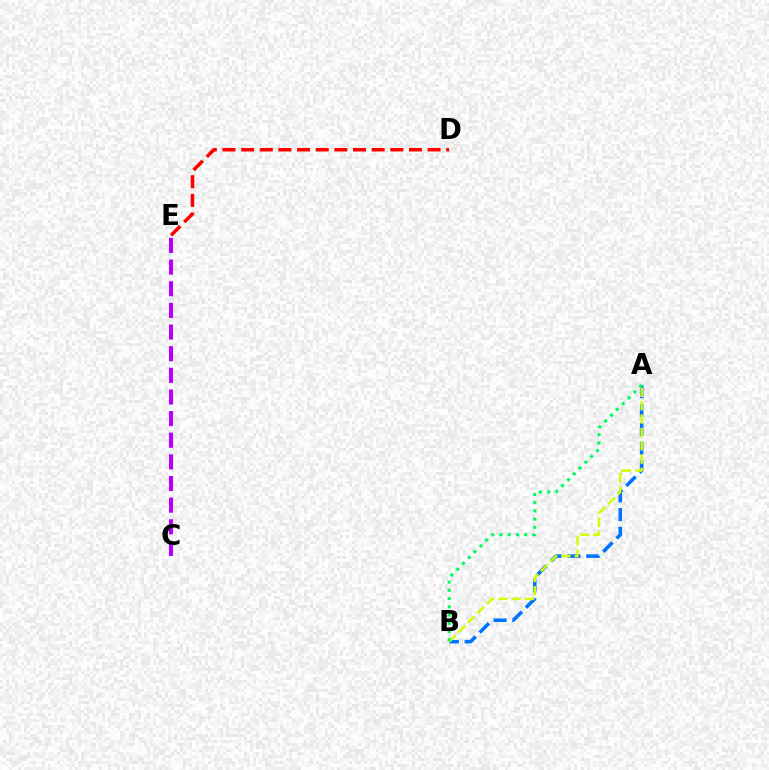{('A', 'B'): [{'color': '#0074ff', 'line_style': 'dashed', 'thickness': 2.56}, {'color': '#d1ff00', 'line_style': 'dashed', 'thickness': 1.81}, {'color': '#00ff5c', 'line_style': 'dotted', 'thickness': 2.24}], ('C', 'E'): [{'color': '#b900ff', 'line_style': 'dashed', 'thickness': 2.94}], ('D', 'E'): [{'color': '#ff0000', 'line_style': 'dashed', 'thickness': 2.53}]}